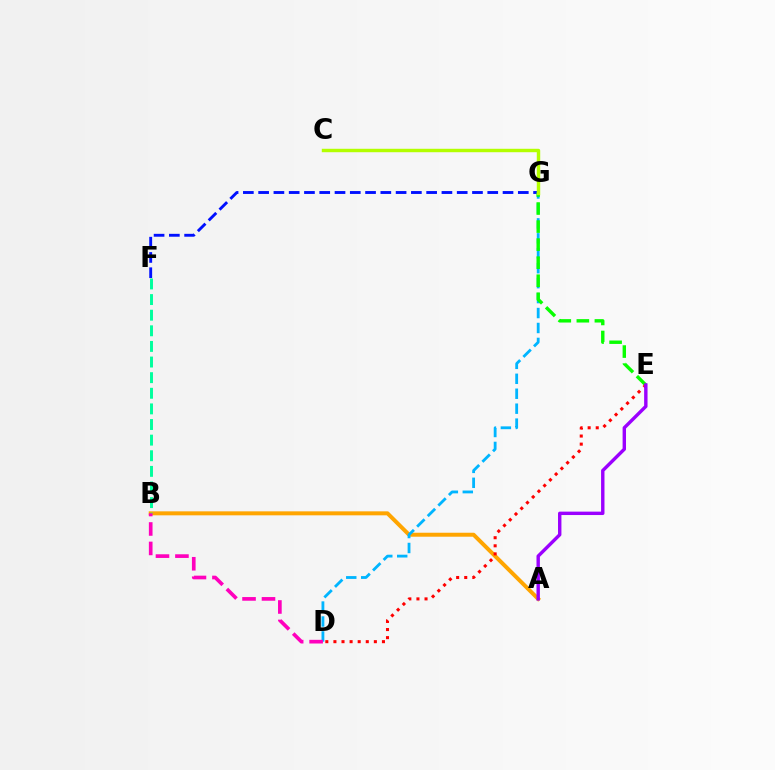{('F', 'G'): [{'color': '#0010ff', 'line_style': 'dashed', 'thickness': 2.08}], ('A', 'B'): [{'color': '#ffa500', 'line_style': 'solid', 'thickness': 2.86}], ('B', 'F'): [{'color': '#00ff9d', 'line_style': 'dashed', 'thickness': 2.12}], ('D', 'G'): [{'color': '#00b5ff', 'line_style': 'dashed', 'thickness': 2.03}], ('E', 'G'): [{'color': '#08ff00', 'line_style': 'dashed', 'thickness': 2.45}], ('C', 'G'): [{'color': '#b3ff00', 'line_style': 'solid', 'thickness': 2.47}], ('D', 'E'): [{'color': '#ff0000', 'line_style': 'dotted', 'thickness': 2.2}], ('B', 'D'): [{'color': '#ff00bd', 'line_style': 'dashed', 'thickness': 2.64}], ('A', 'E'): [{'color': '#9b00ff', 'line_style': 'solid', 'thickness': 2.45}]}